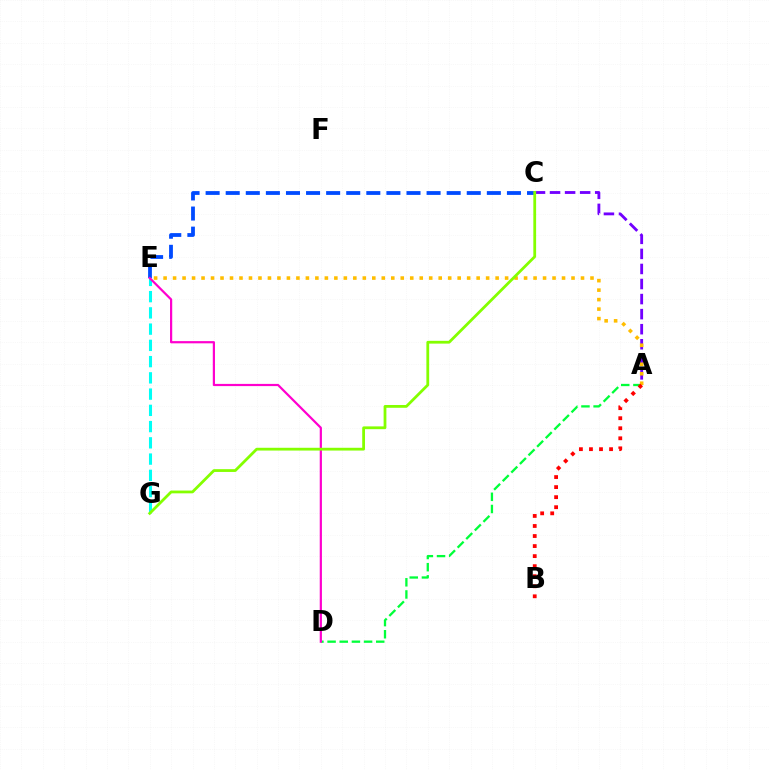{('A', 'C'): [{'color': '#7200ff', 'line_style': 'dashed', 'thickness': 2.05}], ('E', 'G'): [{'color': '#00fff6', 'line_style': 'dashed', 'thickness': 2.21}], ('C', 'E'): [{'color': '#004bff', 'line_style': 'dashed', 'thickness': 2.73}], ('A', 'D'): [{'color': '#00ff39', 'line_style': 'dashed', 'thickness': 1.65}], ('D', 'E'): [{'color': '#ff00cf', 'line_style': 'solid', 'thickness': 1.59}], ('A', 'E'): [{'color': '#ffbd00', 'line_style': 'dotted', 'thickness': 2.58}], ('C', 'G'): [{'color': '#84ff00', 'line_style': 'solid', 'thickness': 2.0}], ('A', 'B'): [{'color': '#ff0000', 'line_style': 'dotted', 'thickness': 2.73}]}